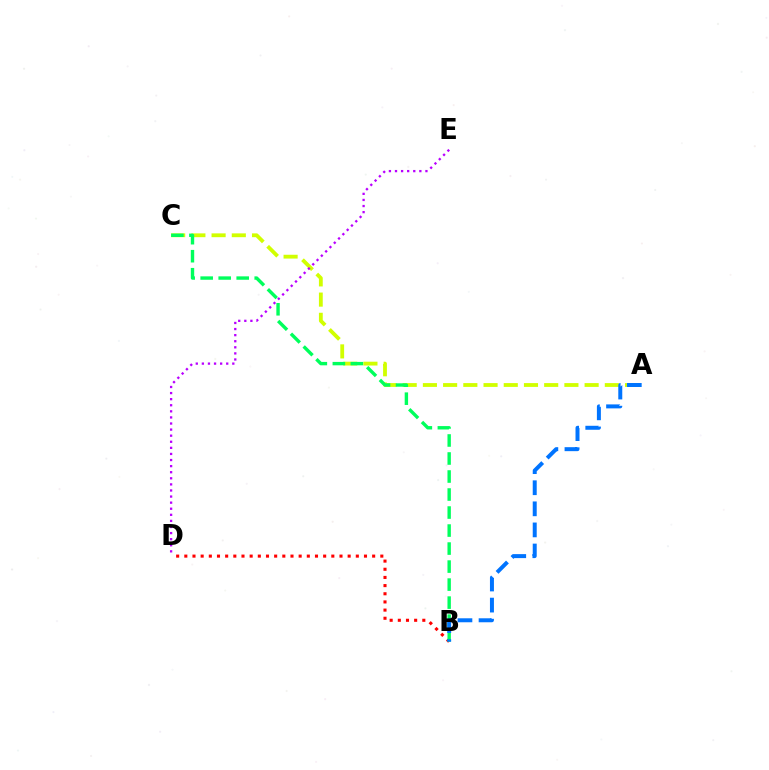{('A', 'C'): [{'color': '#d1ff00', 'line_style': 'dashed', 'thickness': 2.75}], ('B', 'D'): [{'color': '#ff0000', 'line_style': 'dotted', 'thickness': 2.22}], ('B', 'C'): [{'color': '#00ff5c', 'line_style': 'dashed', 'thickness': 2.45}], ('A', 'B'): [{'color': '#0074ff', 'line_style': 'dashed', 'thickness': 2.86}], ('D', 'E'): [{'color': '#b900ff', 'line_style': 'dotted', 'thickness': 1.65}]}